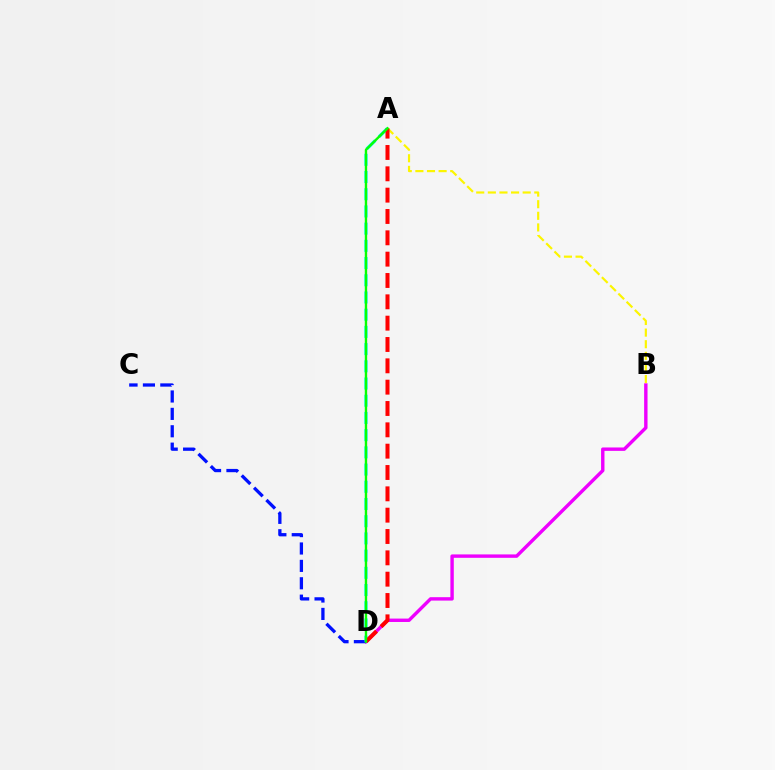{('B', 'D'): [{'color': '#ee00ff', 'line_style': 'solid', 'thickness': 2.45}], ('C', 'D'): [{'color': '#0010ff', 'line_style': 'dashed', 'thickness': 2.36}], ('A', 'B'): [{'color': '#fcf500', 'line_style': 'dashed', 'thickness': 1.58}], ('A', 'D'): [{'color': '#00fff6', 'line_style': 'dashed', 'thickness': 2.34}, {'color': '#ff0000', 'line_style': 'dashed', 'thickness': 2.9}, {'color': '#08ff00', 'line_style': 'solid', 'thickness': 1.72}]}